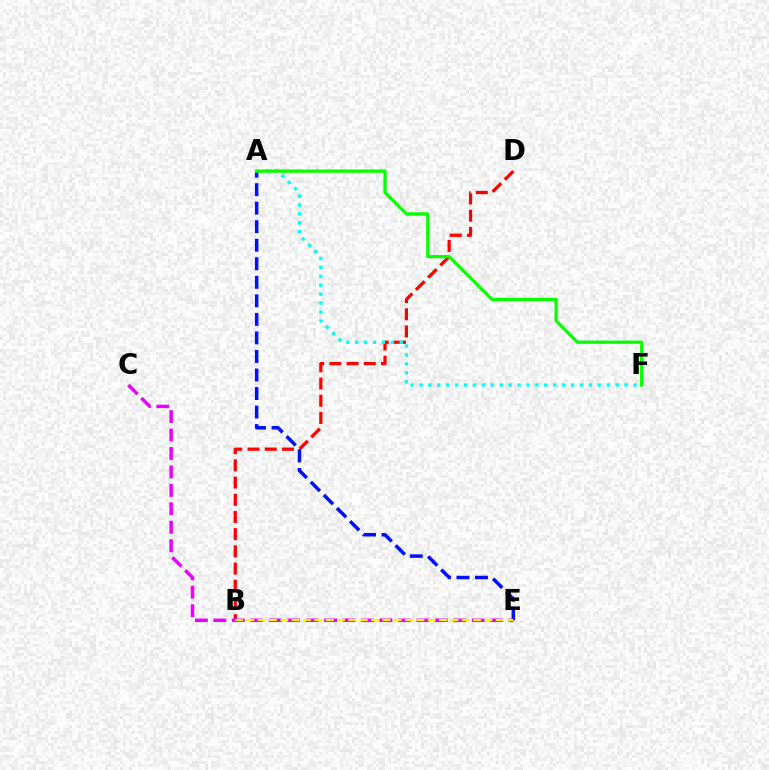{('B', 'D'): [{'color': '#ff0000', 'line_style': 'dashed', 'thickness': 2.34}], ('A', 'F'): [{'color': '#00fff6', 'line_style': 'dotted', 'thickness': 2.42}, {'color': '#08ff00', 'line_style': 'solid', 'thickness': 2.33}], ('A', 'E'): [{'color': '#0010ff', 'line_style': 'dashed', 'thickness': 2.52}], ('C', 'E'): [{'color': '#ee00ff', 'line_style': 'dashed', 'thickness': 2.51}], ('B', 'E'): [{'color': '#fcf500', 'line_style': 'dashed', 'thickness': 1.54}]}